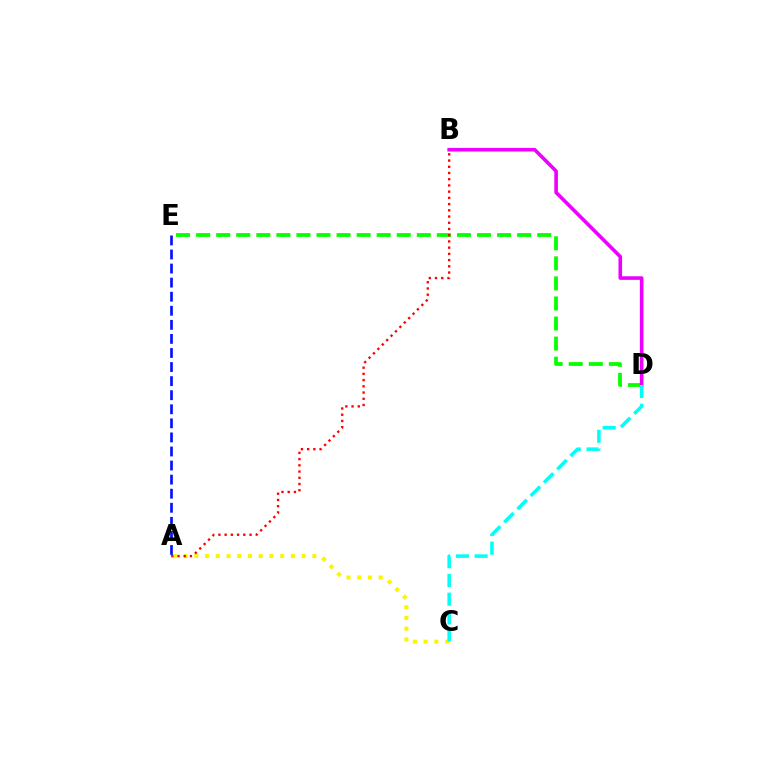{('D', 'E'): [{'color': '#08ff00', 'line_style': 'dashed', 'thickness': 2.73}], ('A', 'C'): [{'color': '#fcf500', 'line_style': 'dotted', 'thickness': 2.92}], ('A', 'B'): [{'color': '#ff0000', 'line_style': 'dotted', 'thickness': 1.69}], ('A', 'E'): [{'color': '#0010ff', 'line_style': 'dashed', 'thickness': 1.91}], ('B', 'D'): [{'color': '#ee00ff', 'line_style': 'solid', 'thickness': 2.59}], ('C', 'D'): [{'color': '#00fff6', 'line_style': 'dashed', 'thickness': 2.55}]}